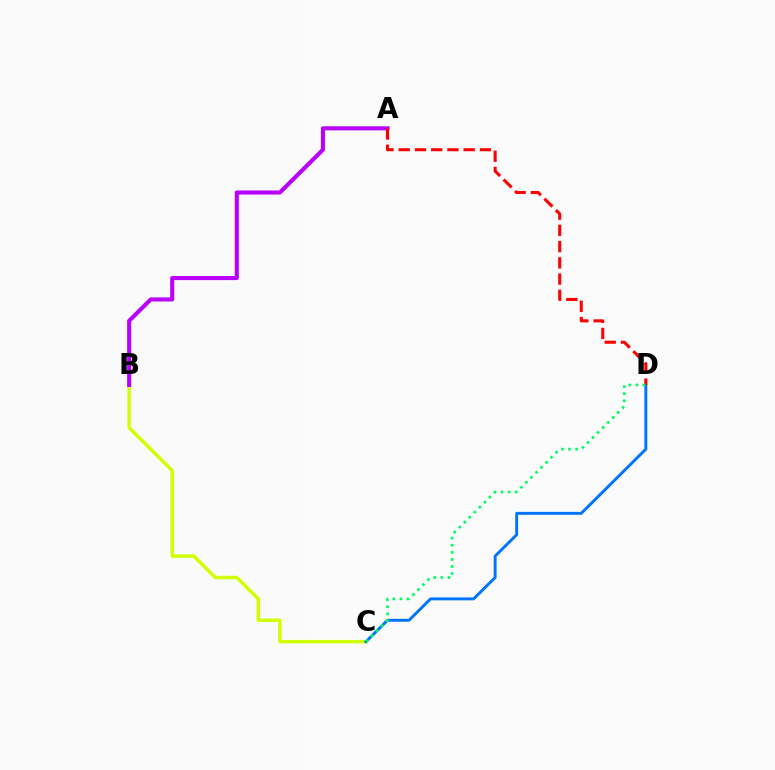{('B', 'C'): [{'color': '#d1ff00', 'line_style': 'solid', 'thickness': 2.5}], ('A', 'B'): [{'color': '#b900ff', 'line_style': 'solid', 'thickness': 2.93}], ('C', 'D'): [{'color': '#0074ff', 'line_style': 'solid', 'thickness': 2.1}, {'color': '#00ff5c', 'line_style': 'dotted', 'thickness': 1.93}], ('A', 'D'): [{'color': '#ff0000', 'line_style': 'dashed', 'thickness': 2.21}]}